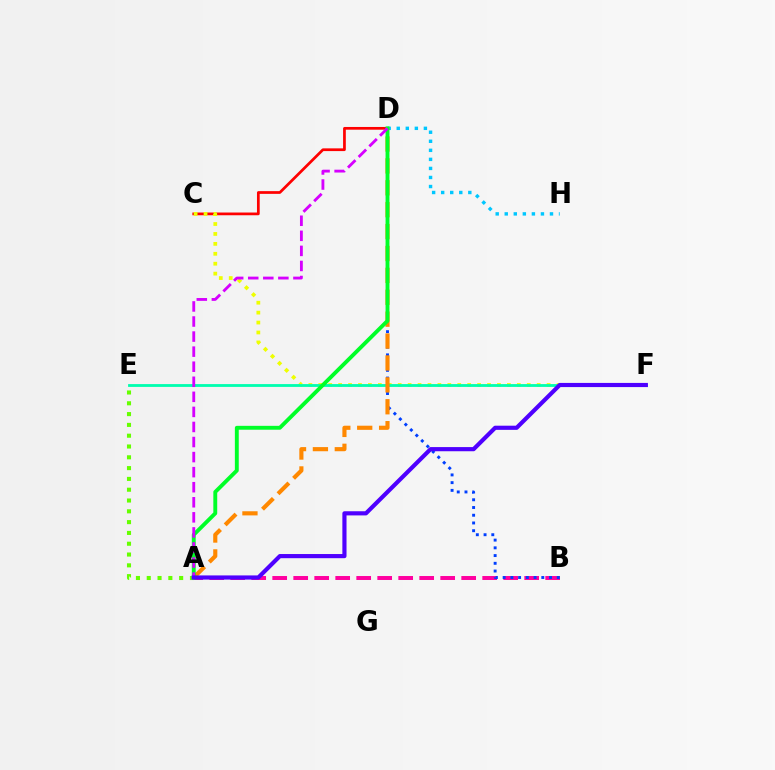{('C', 'D'): [{'color': '#ff0000', 'line_style': 'solid', 'thickness': 1.96}], ('D', 'H'): [{'color': '#00c7ff', 'line_style': 'dotted', 'thickness': 2.46}], ('A', 'B'): [{'color': '#ff00a0', 'line_style': 'dashed', 'thickness': 2.85}], ('C', 'F'): [{'color': '#eeff00', 'line_style': 'dotted', 'thickness': 2.7}], ('B', 'D'): [{'color': '#003fff', 'line_style': 'dotted', 'thickness': 2.1}], ('E', 'F'): [{'color': '#00ffaf', 'line_style': 'solid', 'thickness': 2.03}], ('A', 'E'): [{'color': '#66ff00', 'line_style': 'dotted', 'thickness': 2.94}], ('A', 'D'): [{'color': '#ff8800', 'line_style': 'dashed', 'thickness': 2.97}, {'color': '#00ff27', 'line_style': 'solid', 'thickness': 2.8}, {'color': '#d600ff', 'line_style': 'dashed', 'thickness': 2.05}], ('A', 'F'): [{'color': '#4f00ff', 'line_style': 'solid', 'thickness': 2.99}]}